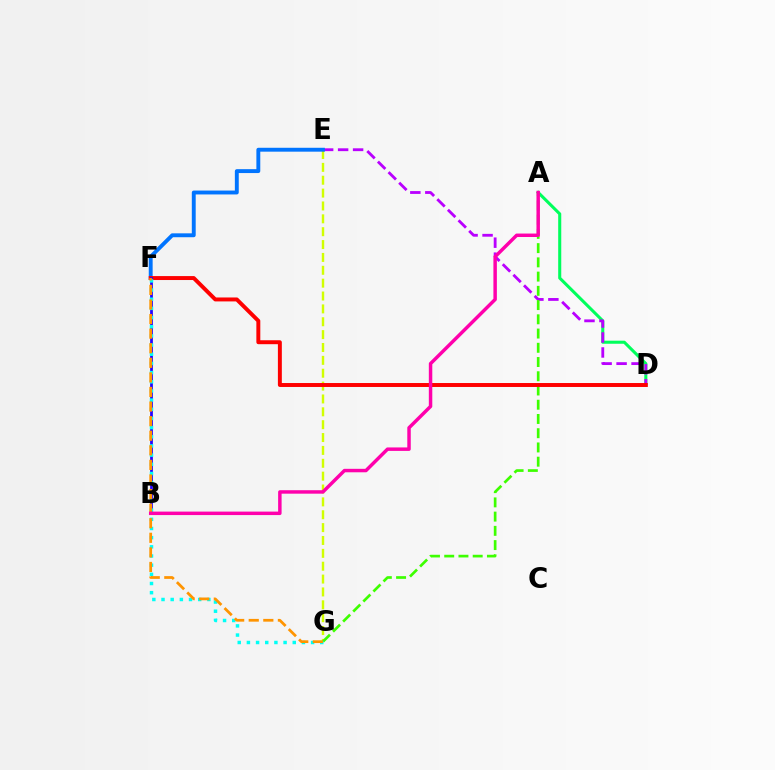{('A', 'D'): [{'color': '#00ff5c', 'line_style': 'solid', 'thickness': 2.21}], ('E', 'G'): [{'color': '#d1ff00', 'line_style': 'dashed', 'thickness': 1.75}], ('D', 'E'): [{'color': '#b900ff', 'line_style': 'dashed', 'thickness': 2.03}], ('A', 'G'): [{'color': '#3dff00', 'line_style': 'dashed', 'thickness': 1.93}], ('E', 'F'): [{'color': '#0074ff', 'line_style': 'solid', 'thickness': 2.8}], ('D', 'F'): [{'color': '#ff0000', 'line_style': 'solid', 'thickness': 2.84}], ('B', 'F'): [{'color': '#2500ff', 'line_style': 'solid', 'thickness': 1.98}], ('F', 'G'): [{'color': '#00fff6', 'line_style': 'dotted', 'thickness': 2.49}, {'color': '#ff9400', 'line_style': 'dashed', 'thickness': 1.98}], ('A', 'B'): [{'color': '#ff00ac', 'line_style': 'solid', 'thickness': 2.49}]}